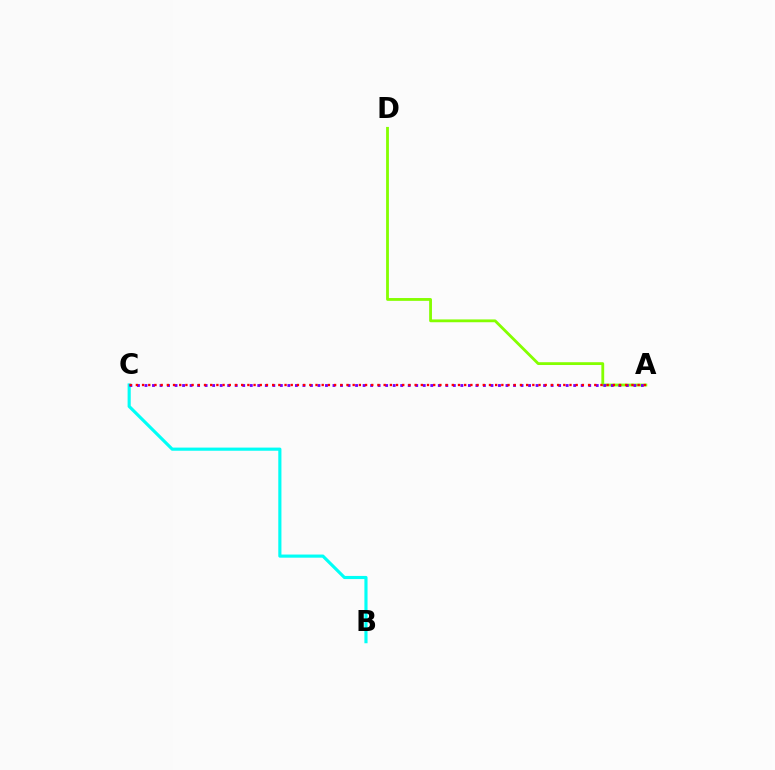{('B', 'C'): [{'color': '#00fff6', 'line_style': 'solid', 'thickness': 2.26}], ('A', 'D'): [{'color': '#84ff00', 'line_style': 'solid', 'thickness': 2.02}], ('A', 'C'): [{'color': '#7200ff', 'line_style': 'dotted', 'thickness': 2.04}, {'color': '#ff0000', 'line_style': 'dotted', 'thickness': 1.68}]}